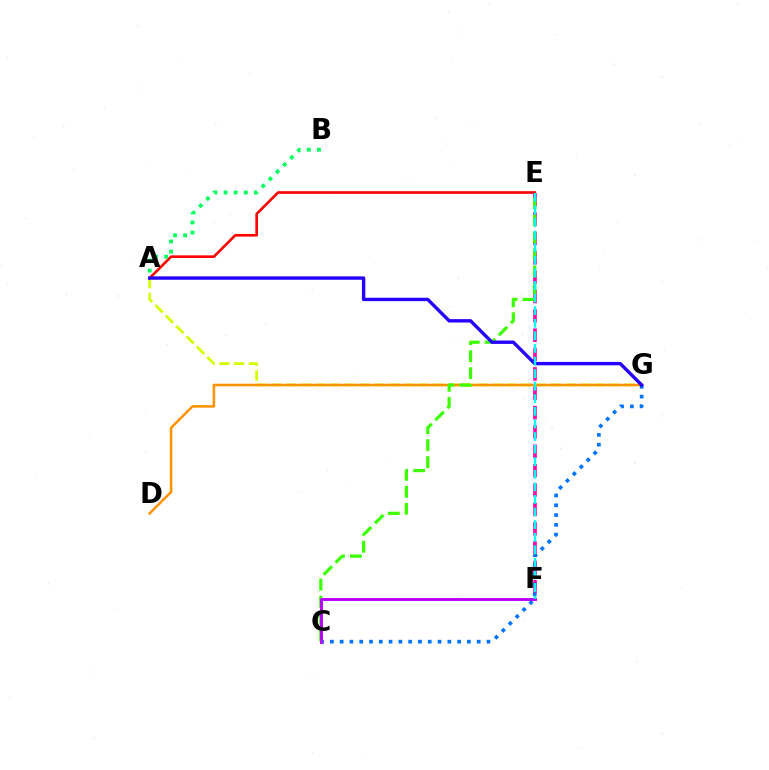{('A', 'G'): [{'color': '#d1ff00', 'line_style': 'dashed', 'thickness': 2.0}, {'color': '#2500ff', 'line_style': 'solid', 'thickness': 2.44}], ('A', 'E'): [{'color': '#ff0000', 'line_style': 'solid', 'thickness': 1.9}], ('E', 'F'): [{'color': '#ff00ac', 'line_style': 'dashed', 'thickness': 2.63}, {'color': '#00fff6', 'line_style': 'dashed', 'thickness': 1.71}], ('D', 'G'): [{'color': '#ff9400', 'line_style': 'solid', 'thickness': 1.86}], ('C', 'E'): [{'color': '#3dff00', 'line_style': 'dashed', 'thickness': 2.31}], ('C', 'G'): [{'color': '#0074ff', 'line_style': 'dotted', 'thickness': 2.66}], ('C', 'F'): [{'color': '#b900ff', 'line_style': 'solid', 'thickness': 2.1}], ('A', 'B'): [{'color': '#00ff5c', 'line_style': 'dotted', 'thickness': 2.74}]}